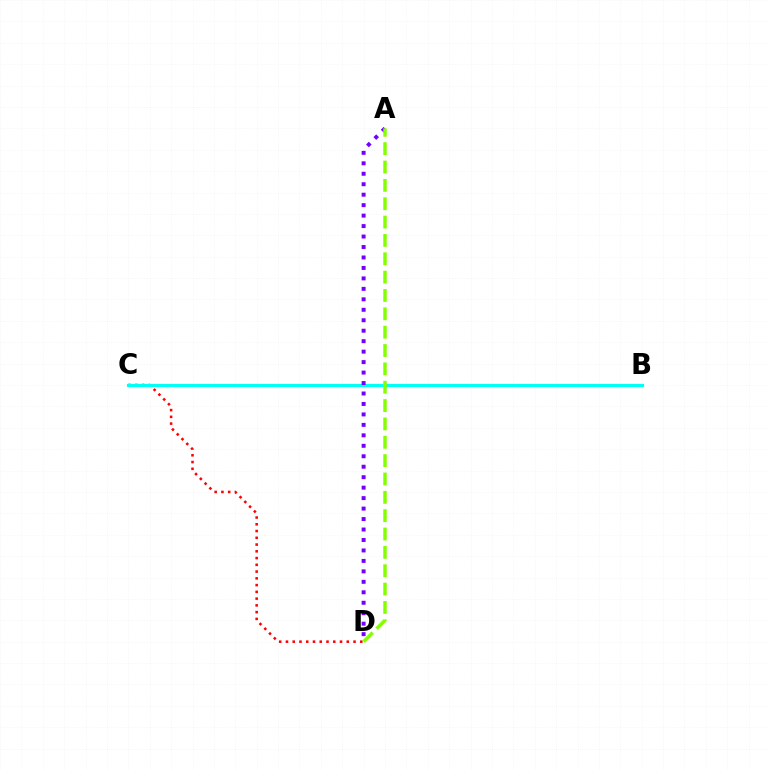{('C', 'D'): [{'color': '#ff0000', 'line_style': 'dotted', 'thickness': 1.84}], ('B', 'C'): [{'color': '#00fff6', 'line_style': 'solid', 'thickness': 2.27}], ('A', 'D'): [{'color': '#7200ff', 'line_style': 'dotted', 'thickness': 2.84}, {'color': '#84ff00', 'line_style': 'dashed', 'thickness': 2.49}]}